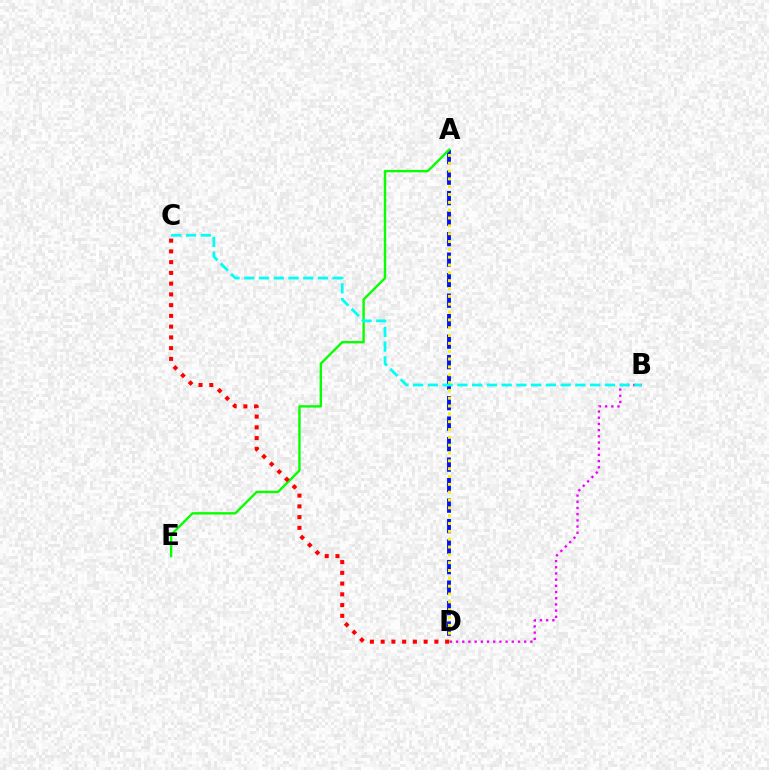{('A', 'D'): [{'color': '#0010ff', 'line_style': 'dashed', 'thickness': 2.78}, {'color': '#fcf500', 'line_style': 'dotted', 'thickness': 2.13}], ('A', 'E'): [{'color': '#08ff00', 'line_style': 'solid', 'thickness': 1.72}], ('B', 'D'): [{'color': '#ee00ff', 'line_style': 'dotted', 'thickness': 1.68}], ('B', 'C'): [{'color': '#00fff6', 'line_style': 'dashed', 'thickness': 2.0}], ('C', 'D'): [{'color': '#ff0000', 'line_style': 'dotted', 'thickness': 2.92}]}